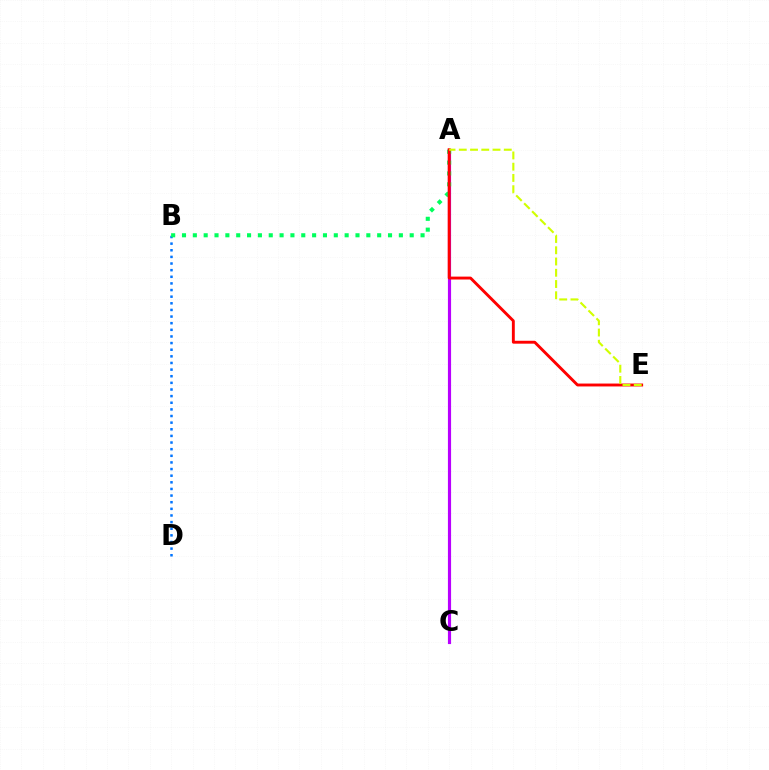{('A', 'C'): [{'color': '#b900ff', 'line_style': 'solid', 'thickness': 2.27}], ('B', 'D'): [{'color': '#0074ff', 'line_style': 'dotted', 'thickness': 1.8}], ('A', 'B'): [{'color': '#00ff5c', 'line_style': 'dotted', 'thickness': 2.95}], ('A', 'E'): [{'color': '#ff0000', 'line_style': 'solid', 'thickness': 2.08}, {'color': '#d1ff00', 'line_style': 'dashed', 'thickness': 1.53}]}